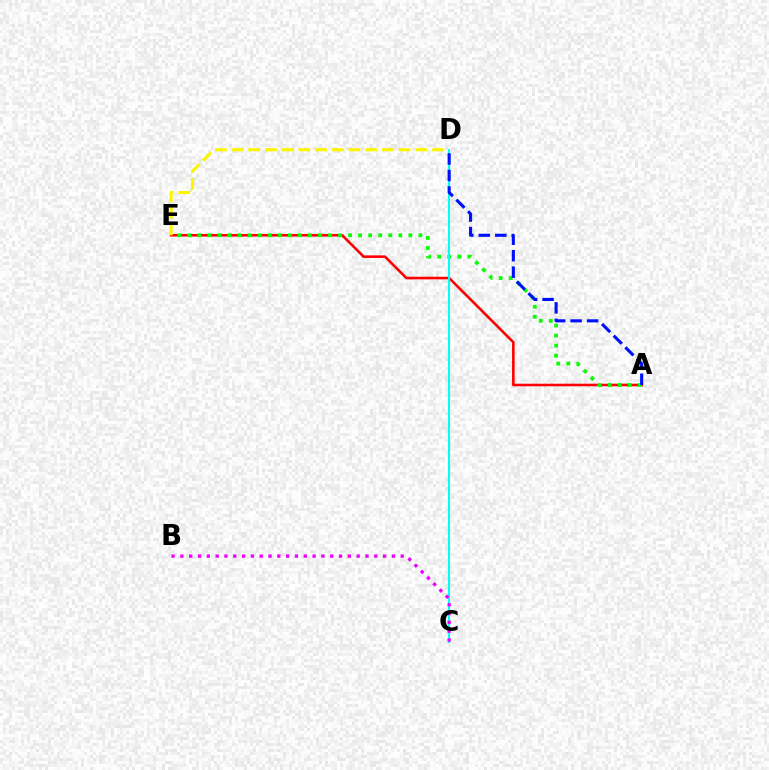{('A', 'E'): [{'color': '#ff0000', 'line_style': 'solid', 'thickness': 1.87}, {'color': '#08ff00', 'line_style': 'dotted', 'thickness': 2.73}], ('D', 'E'): [{'color': '#fcf500', 'line_style': 'dashed', 'thickness': 2.27}], ('C', 'D'): [{'color': '#00fff6', 'line_style': 'solid', 'thickness': 1.51}], ('A', 'D'): [{'color': '#0010ff', 'line_style': 'dashed', 'thickness': 2.24}], ('B', 'C'): [{'color': '#ee00ff', 'line_style': 'dotted', 'thickness': 2.39}]}